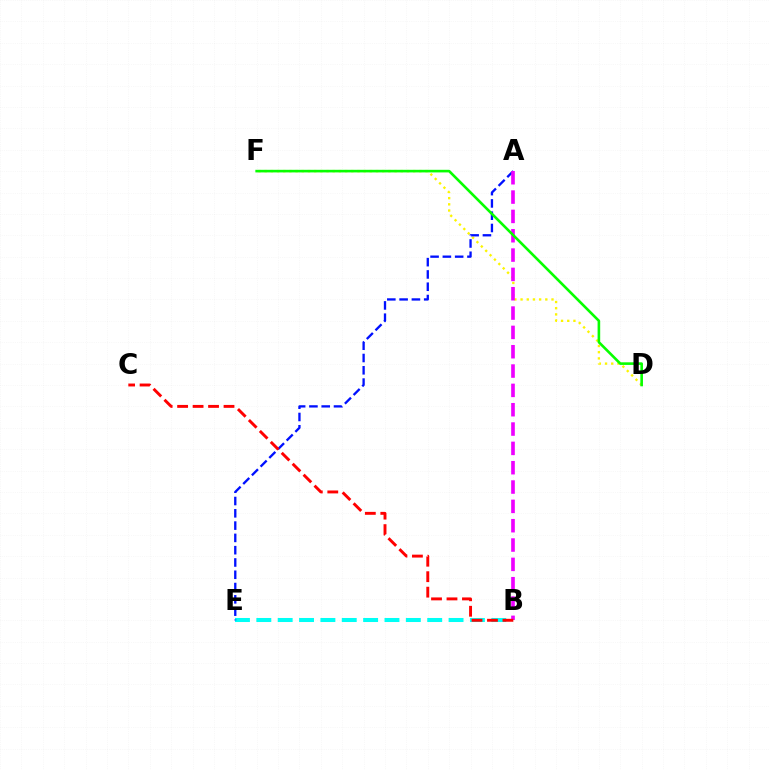{('D', 'F'): [{'color': '#fcf500', 'line_style': 'dotted', 'thickness': 1.68}, {'color': '#08ff00', 'line_style': 'solid', 'thickness': 1.88}], ('B', 'E'): [{'color': '#00fff6', 'line_style': 'dashed', 'thickness': 2.9}], ('A', 'E'): [{'color': '#0010ff', 'line_style': 'dashed', 'thickness': 1.67}], ('A', 'B'): [{'color': '#ee00ff', 'line_style': 'dashed', 'thickness': 2.63}], ('B', 'C'): [{'color': '#ff0000', 'line_style': 'dashed', 'thickness': 2.1}]}